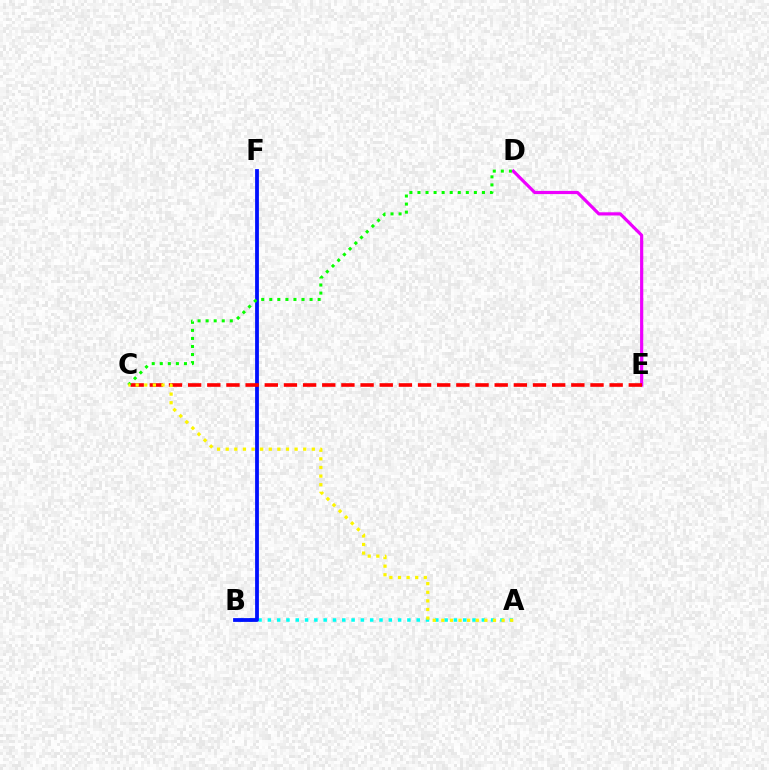{('A', 'B'): [{'color': '#00fff6', 'line_style': 'dotted', 'thickness': 2.53}], ('B', 'F'): [{'color': '#0010ff', 'line_style': 'solid', 'thickness': 2.73}], ('D', 'E'): [{'color': '#ee00ff', 'line_style': 'solid', 'thickness': 2.3}], ('C', 'E'): [{'color': '#ff0000', 'line_style': 'dashed', 'thickness': 2.6}], ('C', 'D'): [{'color': '#08ff00', 'line_style': 'dotted', 'thickness': 2.19}], ('A', 'C'): [{'color': '#fcf500', 'line_style': 'dotted', 'thickness': 2.34}]}